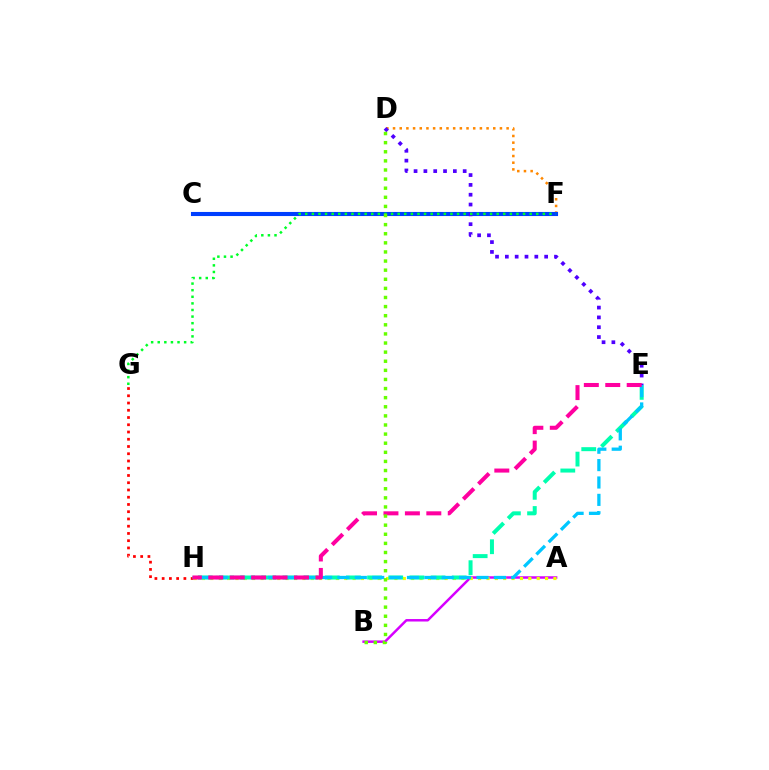{('A', 'B'): [{'color': '#d600ff', 'line_style': 'solid', 'thickness': 1.78}], ('G', 'H'): [{'color': '#ff0000', 'line_style': 'dotted', 'thickness': 1.97}], ('A', 'H'): [{'color': '#eeff00', 'line_style': 'dotted', 'thickness': 2.27}], ('E', 'H'): [{'color': '#00ffaf', 'line_style': 'dashed', 'thickness': 2.87}, {'color': '#00c7ff', 'line_style': 'dashed', 'thickness': 2.36}, {'color': '#ff00a0', 'line_style': 'dashed', 'thickness': 2.91}], ('D', 'F'): [{'color': '#ff8800', 'line_style': 'dotted', 'thickness': 1.82}], ('C', 'F'): [{'color': '#003fff', 'line_style': 'solid', 'thickness': 2.94}], ('D', 'E'): [{'color': '#4f00ff', 'line_style': 'dotted', 'thickness': 2.67}], ('F', 'G'): [{'color': '#00ff27', 'line_style': 'dotted', 'thickness': 1.79}], ('B', 'D'): [{'color': '#66ff00', 'line_style': 'dotted', 'thickness': 2.47}]}